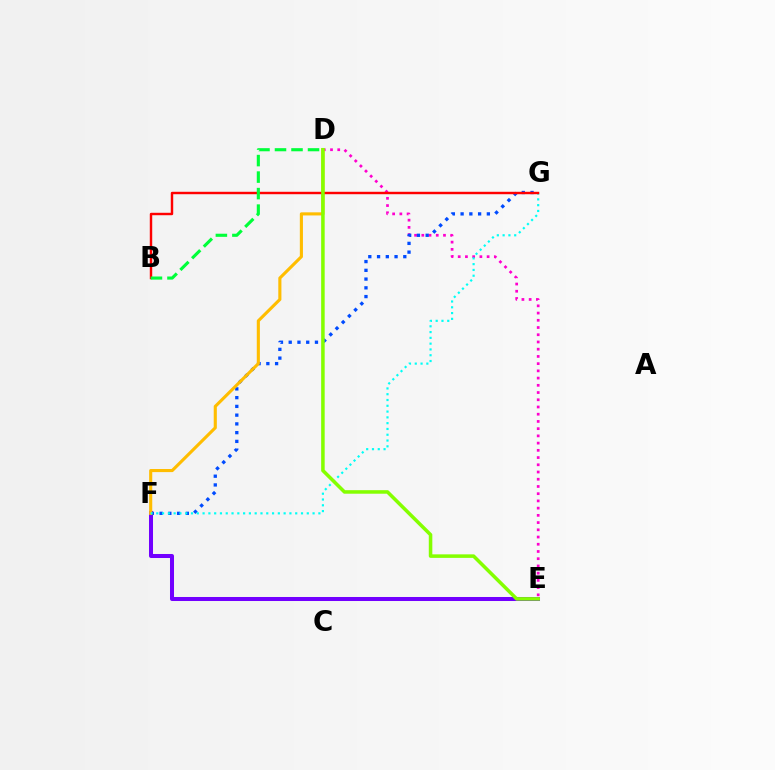{('E', 'F'): [{'color': '#7200ff', 'line_style': 'solid', 'thickness': 2.89}], ('D', 'E'): [{'color': '#ff00cf', 'line_style': 'dotted', 'thickness': 1.96}, {'color': '#84ff00', 'line_style': 'solid', 'thickness': 2.54}], ('F', 'G'): [{'color': '#004bff', 'line_style': 'dotted', 'thickness': 2.38}, {'color': '#00fff6', 'line_style': 'dotted', 'thickness': 1.57}], ('D', 'F'): [{'color': '#ffbd00', 'line_style': 'solid', 'thickness': 2.24}], ('B', 'G'): [{'color': '#ff0000', 'line_style': 'solid', 'thickness': 1.75}], ('B', 'D'): [{'color': '#00ff39', 'line_style': 'dashed', 'thickness': 2.24}]}